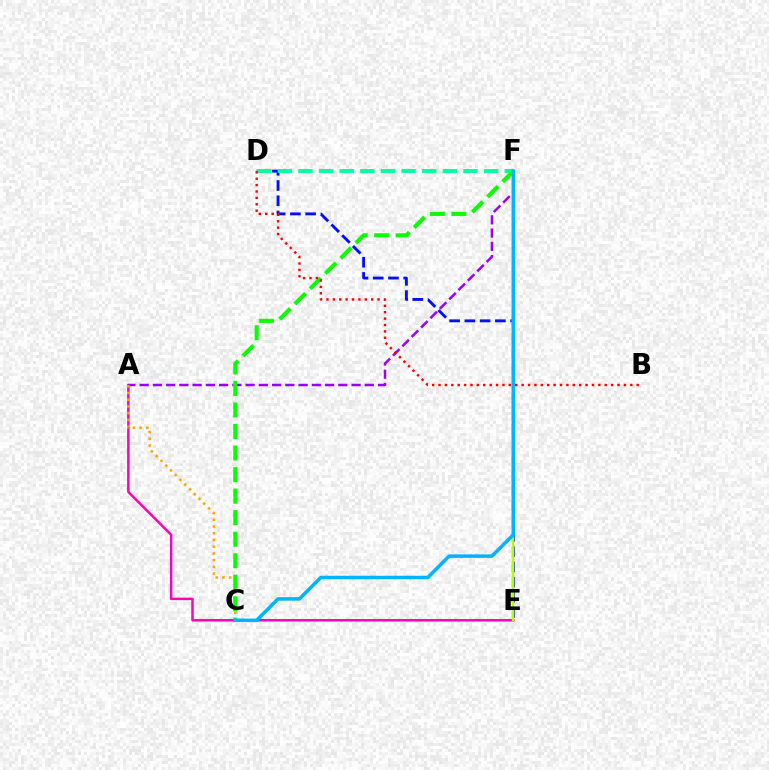{('D', 'E'): [{'color': '#0010ff', 'line_style': 'dashed', 'thickness': 2.07}], ('A', 'E'): [{'color': '#ff00bd', 'line_style': 'solid', 'thickness': 1.79}], ('E', 'F'): [{'color': '#b3ff00', 'line_style': 'solid', 'thickness': 1.74}], ('D', 'F'): [{'color': '#00ff9d', 'line_style': 'dashed', 'thickness': 2.8}], ('A', 'F'): [{'color': '#9b00ff', 'line_style': 'dashed', 'thickness': 1.8}], ('A', 'C'): [{'color': '#ffa500', 'line_style': 'dotted', 'thickness': 1.83}], ('C', 'F'): [{'color': '#08ff00', 'line_style': 'dashed', 'thickness': 2.93}, {'color': '#00b5ff', 'line_style': 'solid', 'thickness': 2.53}], ('B', 'D'): [{'color': '#ff0000', 'line_style': 'dotted', 'thickness': 1.74}]}